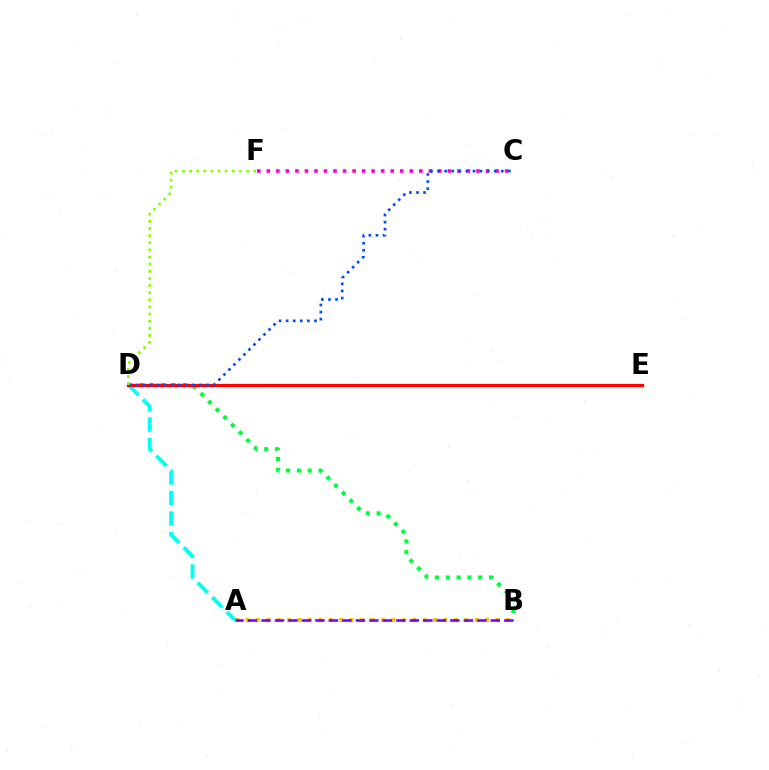{('C', 'F'): [{'color': '#ff00cf', 'line_style': 'dotted', 'thickness': 2.59}], ('B', 'D'): [{'color': '#00ff39', 'line_style': 'dotted', 'thickness': 2.94}], ('A', 'B'): [{'color': '#ffbd00', 'line_style': 'dotted', 'thickness': 2.83}, {'color': '#7200ff', 'line_style': 'dashed', 'thickness': 1.83}], ('A', 'D'): [{'color': '#00fff6', 'line_style': 'dashed', 'thickness': 2.8}], ('D', 'E'): [{'color': '#ff0000', 'line_style': 'solid', 'thickness': 2.34}], ('C', 'D'): [{'color': '#004bff', 'line_style': 'dotted', 'thickness': 1.92}], ('D', 'F'): [{'color': '#84ff00', 'line_style': 'dotted', 'thickness': 1.94}]}